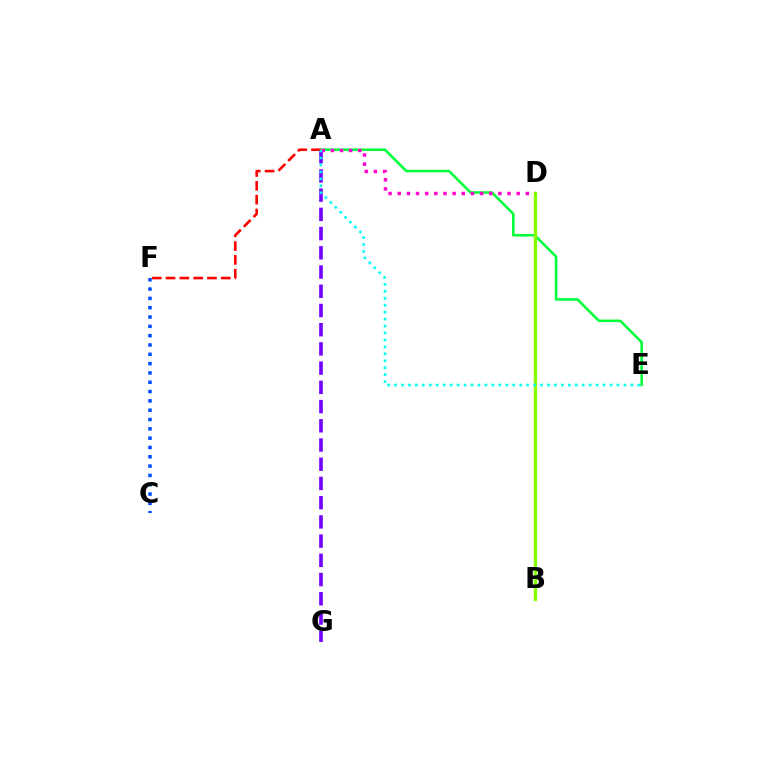{('A', 'E'): [{'color': '#00ff39', 'line_style': 'solid', 'thickness': 1.83}, {'color': '#00fff6', 'line_style': 'dotted', 'thickness': 1.89}], ('A', 'G'): [{'color': '#7200ff', 'line_style': 'dashed', 'thickness': 2.61}], ('A', 'D'): [{'color': '#ff00cf', 'line_style': 'dotted', 'thickness': 2.49}], ('C', 'F'): [{'color': '#004bff', 'line_style': 'dotted', 'thickness': 2.53}], ('A', 'F'): [{'color': '#ff0000', 'line_style': 'dashed', 'thickness': 1.88}], ('B', 'D'): [{'color': '#ffbd00', 'line_style': 'solid', 'thickness': 1.63}, {'color': '#84ff00', 'line_style': 'solid', 'thickness': 2.3}]}